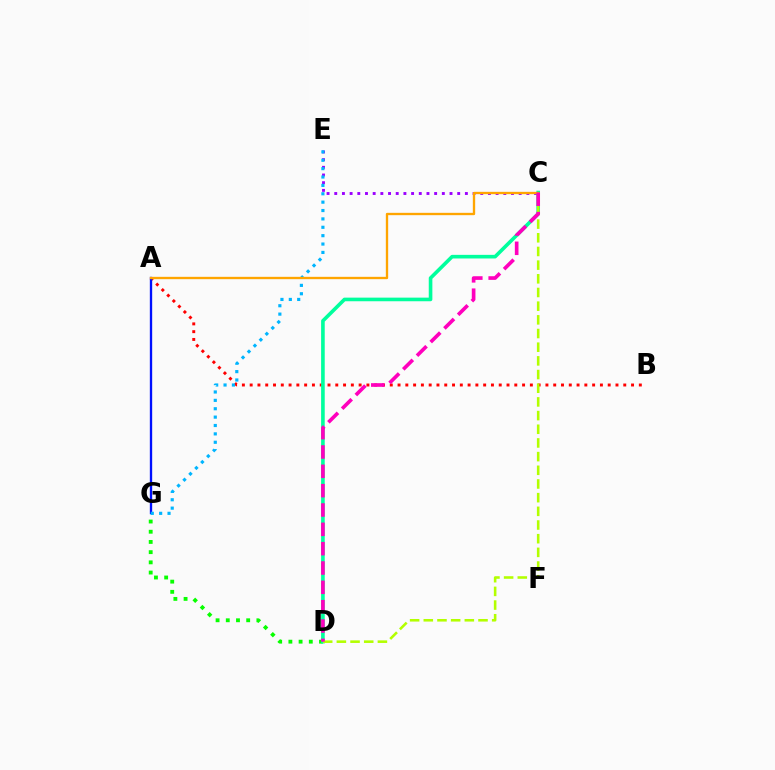{('A', 'B'): [{'color': '#ff0000', 'line_style': 'dotted', 'thickness': 2.11}], ('A', 'G'): [{'color': '#0010ff', 'line_style': 'solid', 'thickness': 1.68}], ('C', 'E'): [{'color': '#9b00ff', 'line_style': 'dotted', 'thickness': 2.09}], ('D', 'G'): [{'color': '#08ff00', 'line_style': 'dotted', 'thickness': 2.77}], ('C', 'D'): [{'color': '#00ff9d', 'line_style': 'solid', 'thickness': 2.61}, {'color': '#b3ff00', 'line_style': 'dashed', 'thickness': 1.86}, {'color': '#ff00bd', 'line_style': 'dashed', 'thickness': 2.63}], ('E', 'G'): [{'color': '#00b5ff', 'line_style': 'dotted', 'thickness': 2.28}], ('A', 'C'): [{'color': '#ffa500', 'line_style': 'solid', 'thickness': 1.68}]}